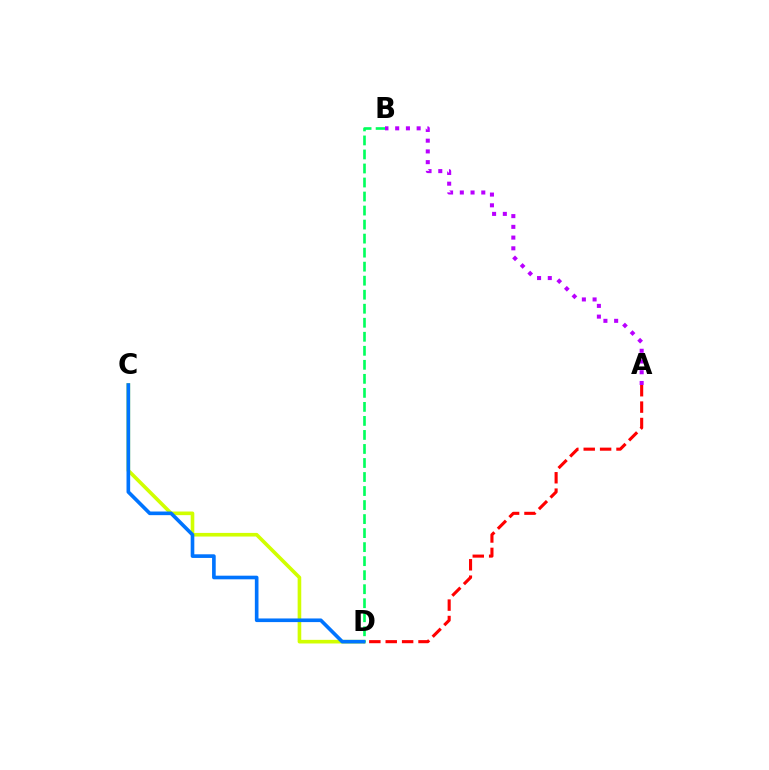{('C', 'D'): [{'color': '#d1ff00', 'line_style': 'solid', 'thickness': 2.61}, {'color': '#0074ff', 'line_style': 'solid', 'thickness': 2.62}], ('A', 'D'): [{'color': '#ff0000', 'line_style': 'dashed', 'thickness': 2.23}], ('B', 'D'): [{'color': '#00ff5c', 'line_style': 'dashed', 'thickness': 1.91}], ('A', 'B'): [{'color': '#b900ff', 'line_style': 'dotted', 'thickness': 2.92}]}